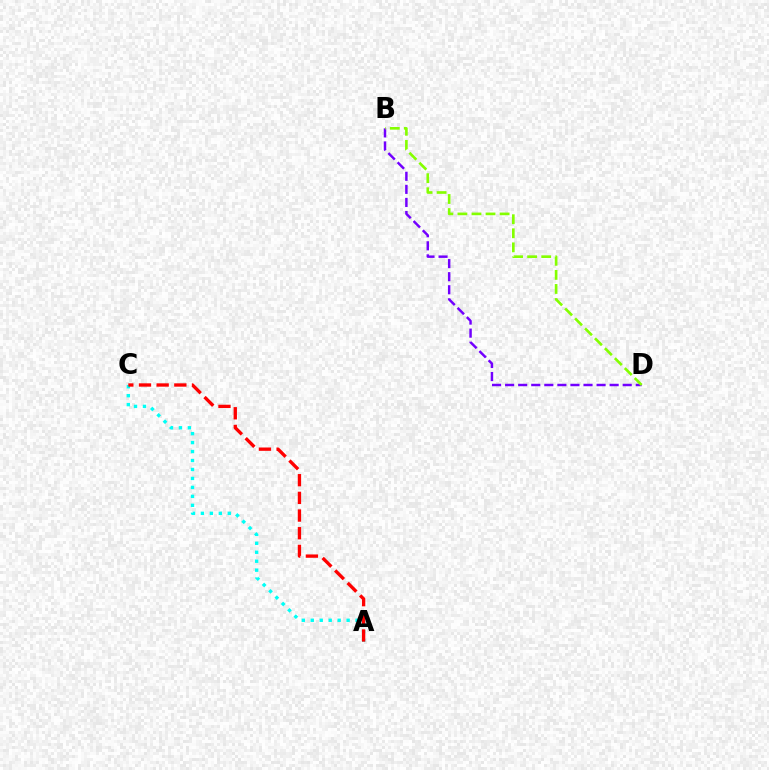{('A', 'C'): [{'color': '#00fff6', 'line_style': 'dotted', 'thickness': 2.43}, {'color': '#ff0000', 'line_style': 'dashed', 'thickness': 2.4}], ('B', 'D'): [{'color': '#7200ff', 'line_style': 'dashed', 'thickness': 1.77}, {'color': '#84ff00', 'line_style': 'dashed', 'thickness': 1.91}]}